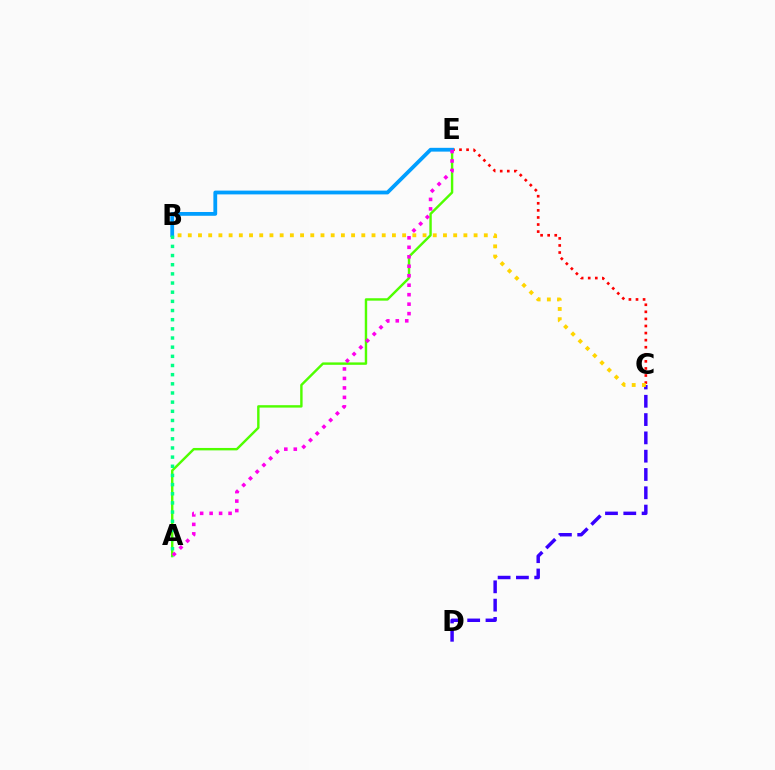{('A', 'E'): [{'color': '#4fff00', 'line_style': 'solid', 'thickness': 1.74}, {'color': '#ff00ed', 'line_style': 'dotted', 'thickness': 2.57}], ('C', 'E'): [{'color': '#ff0000', 'line_style': 'dotted', 'thickness': 1.92}], ('B', 'E'): [{'color': '#009eff', 'line_style': 'solid', 'thickness': 2.73}], ('A', 'B'): [{'color': '#00ff86', 'line_style': 'dotted', 'thickness': 2.49}], ('C', 'D'): [{'color': '#3700ff', 'line_style': 'dashed', 'thickness': 2.49}], ('B', 'C'): [{'color': '#ffd500', 'line_style': 'dotted', 'thickness': 2.77}]}